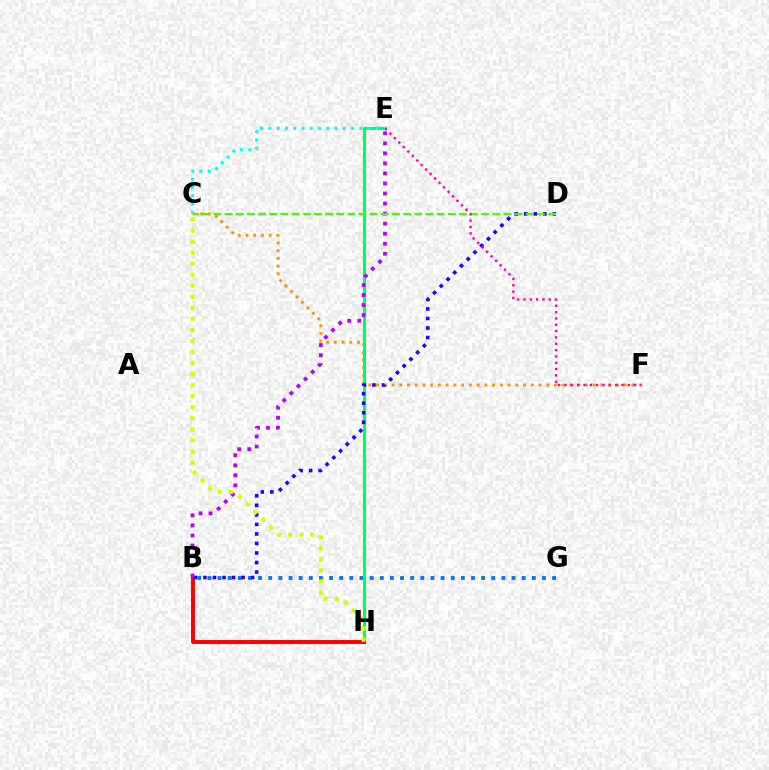{('B', 'G'): [{'color': '#0074ff', 'line_style': 'dotted', 'thickness': 2.75}], ('C', 'F'): [{'color': '#ff9400', 'line_style': 'dotted', 'thickness': 2.1}], ('E', 'H'): [{'color': '#00ff5c', 'line_style': 'solid', 'thickness': 2.25}], ('B', 'H'): [{'color': '#ff0000', 'line_style': 'solid', 'thickness': 2.83}], ('B', 'D'): [{'color': '#2500ff', 'line_style': 'dotted', 'thickness': 2.59}], ('B', 'E'): [{'color': '#b900ff', 'line_style': 'dotted', 'thickness': 2.73}], ('C', 'D'): [{'color': '#3dff00', 'line_style': 'dashed', 'thickness': 1.52}], ('C', 'H'): [{'color': '#d1ff00', 'line_style': 'dotted', 'thickness': 3.0}], ('E', 'F'): [{'color': '#ff00ac', 'line_style': 'dotted', 'thickness': 1.72}], ('C', 'E'): [{'color': '#00fff6', 'line_style': 'dotted', 'thickness': 2.25}]}